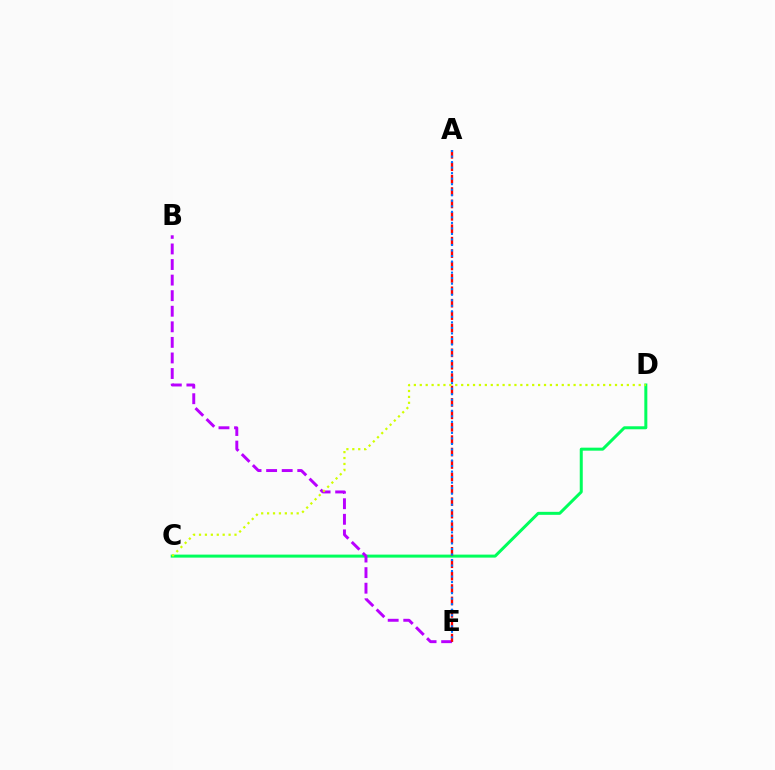{('C', 'D'): [{'color': '#00ff5c', 'line_style': 'solid', 'thickness': 2.16}, {'color': '#d1ff00', 'line_style': 'dotted', 'thickness': 1.61}], ('B', 'E'): [{'color': '#b900ff', 'line_style': 'dashed', 'thickness': 2.12}], ('A', 'E'): [{'color': '#ff0000', 'line_style': 'dashed', 'thickness': 1.69}, {'color': '#0074ff', 'line_style': 'dotted', 'thickness': 1.5}]}